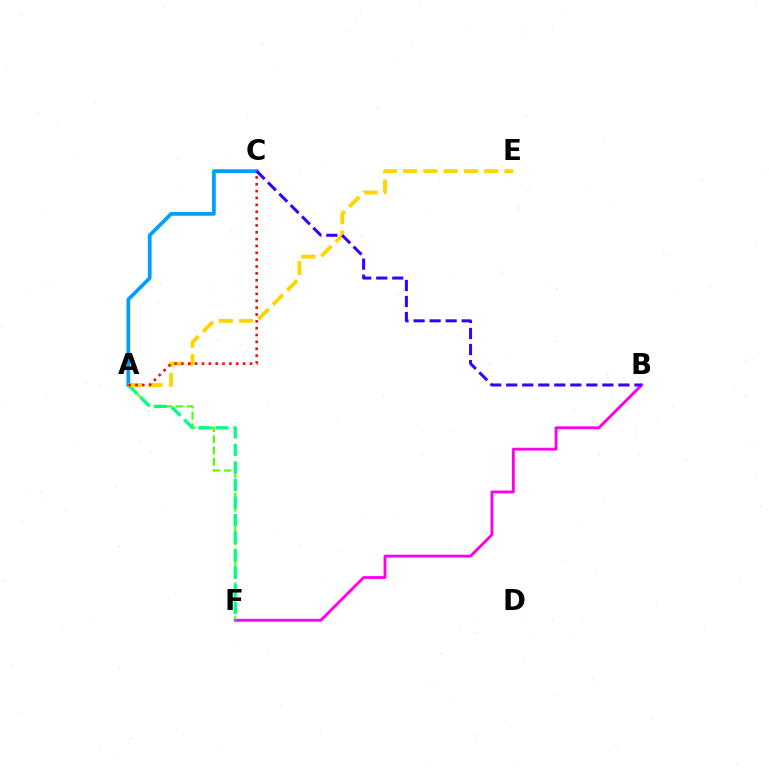{('A', 'F'): [{'color': '#4fff00', 'line_style': 'dashed', 'thickness': 1.52}, {'color': '#00ff86', 'line_style': 'dashed', 'thickness': 2.39}], ('B', 'F'): [{'color': '#ff00ed', 'line_style': 'solid', 'thickness': 2.06}], ('A', 'C'): [{'color': '#009eff', 'line_style': 'solid', 'thickness': 2.68}, {'color': '#ff0000', 'line_style': 'dotted', 'thickness': 1.86}], ('A', 'E'): [{'color': '#ffd500', 'line_style': 'dashed', 'thickness': 2.76}], ('B', 'C'): [{'color': '#3700ff', 'line_style': 'dashed', 'thickness': 2.18}]}